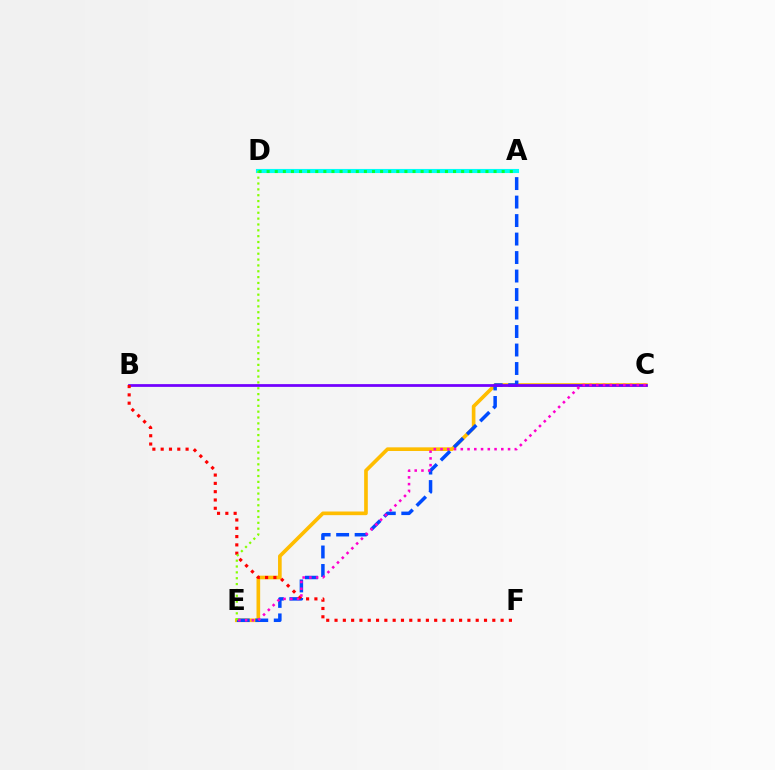{('C', 'E'): [{'color': '#ffbd00', 'line_style': 'solid', 'thickness': 2.63}, {'color': '#ff00cf', 'line_style': 'dotted', 'thickness': 1.83}], ('A', 'E'): [{'color': '#004bff', 'line_style': 'dashed', 'thickness': 2.51}], ('B', 'C'): [{'color': '#7200ff', 'line_style': 'solid', 'thickness': 1.98}], ('B', 'F'): [{'color': '#ff0000', 'line_style': 'dotted', 'thickness': 2.26}], ('A', 'D'): [{'color': '#00fff6', 'line_style': 'solid', 'thickness': 2.95}, {'color': '#00ff39', 'line_style': 'dotted', 'thickness': 2.2}], ('D', 'E'): [{'color': '#84ff00', 'line_style': 'dotted', 'thickness': 1.59}]}